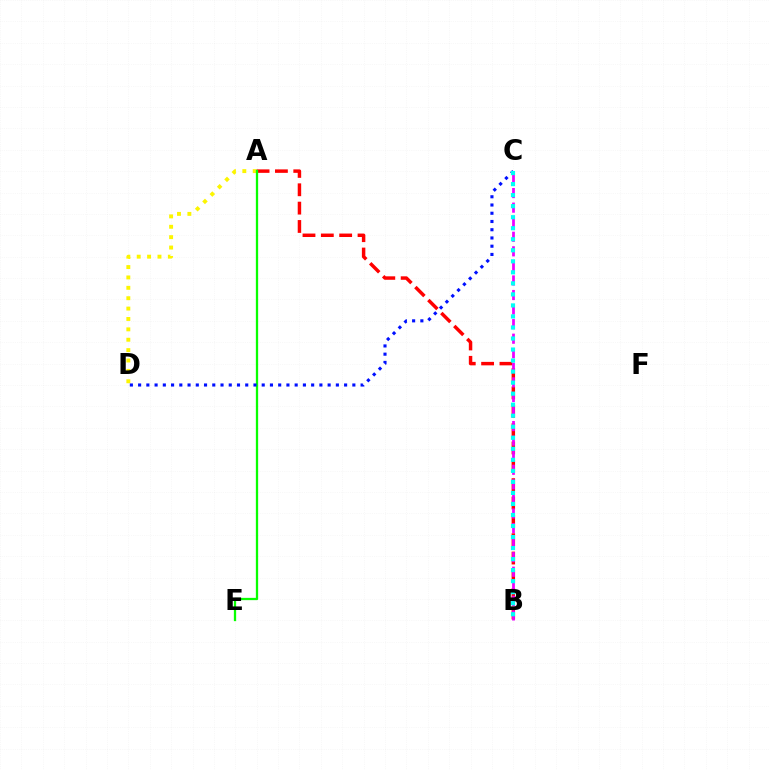{('A', 'D'): [{'color': '#fcf500', 'line_style': 'dotted', 'thickness': 2.82}], ('A', 'B'): [{'color': '#ff0000', 'line_style': 'dashed', 'thickness': 2.49}], ('B', 'C'): [{'color': '#ee00ff', 'line_style': 'dashed', 'thickness': 1.98}, {'color': '#00fff6', 'line_style': 'dotted', 'thickness': 3.0}], ('A', 'E'): [{'color': '#08ff00', 'line_style': 'solid', 'thickness': 1.65}], ('C', 'D'): [{'color': '#0010ff', 'line_style': 'dotted', 'thickness': 2.24}]}